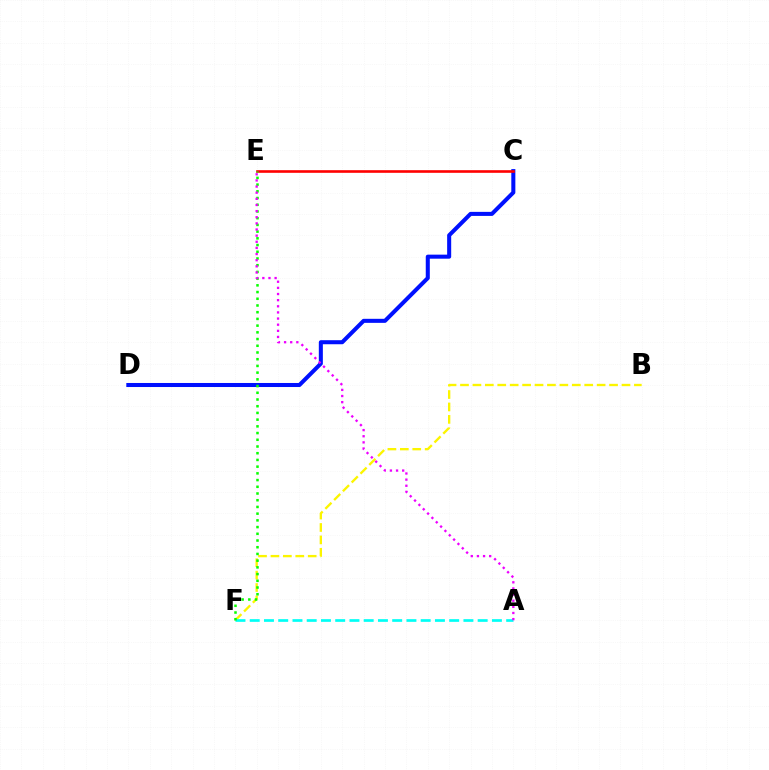{('B', 'F'): [{'color': '#fcf500', 'line_style': 'dashed', 'thickness': 1.69}], ('A', 'F'): [{'color': '#00fff6', 'line_style': 'dashed', 'thickness': 1.94}], ('C', 'D'): [{'color': '#0010ff', 'line_style': 'solid', 'thickness': 2.91}], ('C', 'E'): [{'color': '#ff0000', 'line_style': 'solid', 'thickness': 1.89}], ('E', 'F'): [{'color': '#08ff00', 'line_style': 'dotted', 'thickness': 1.82}], ('A', 'E'): [{'color': '#ee00ff', 'line_style': 'dotted', 'thickness': 1.67}]}